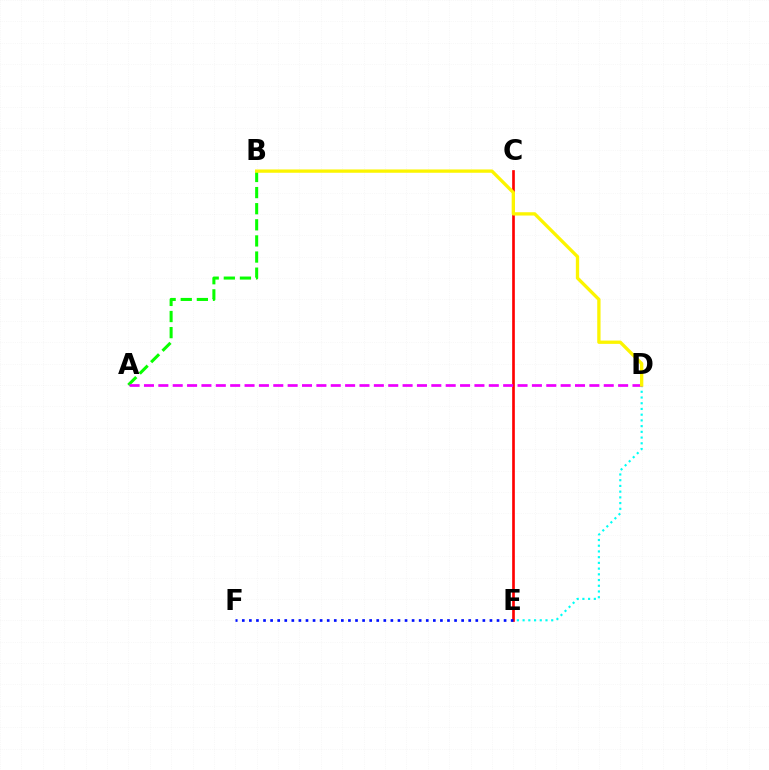{('C', 'E'): [{'color': '#ff0000', 'line_style': 'solid', 'thickness': 1.92}], ('A', 'B'): [{'color': '#08ff00', 'line_style': 'dashed', 'thickness': 2.19}], ('D', 'E'): [{'color': '#00fff6', 'line_style': 'dotted', 'thickness': 1.55}], ('E', 'F'): [{'color': '#0010ff', 'line_style': 'dotted', 'thickness': 1.92}], ('A', 'D'): [{'color': '#ee00ff', 'line_style': 'dashed', 'thickness': 1.95}], ('B', 'D'): [{'color': '#fcf500', 'line_style': 'solid', 'thickness': 2.38}]}